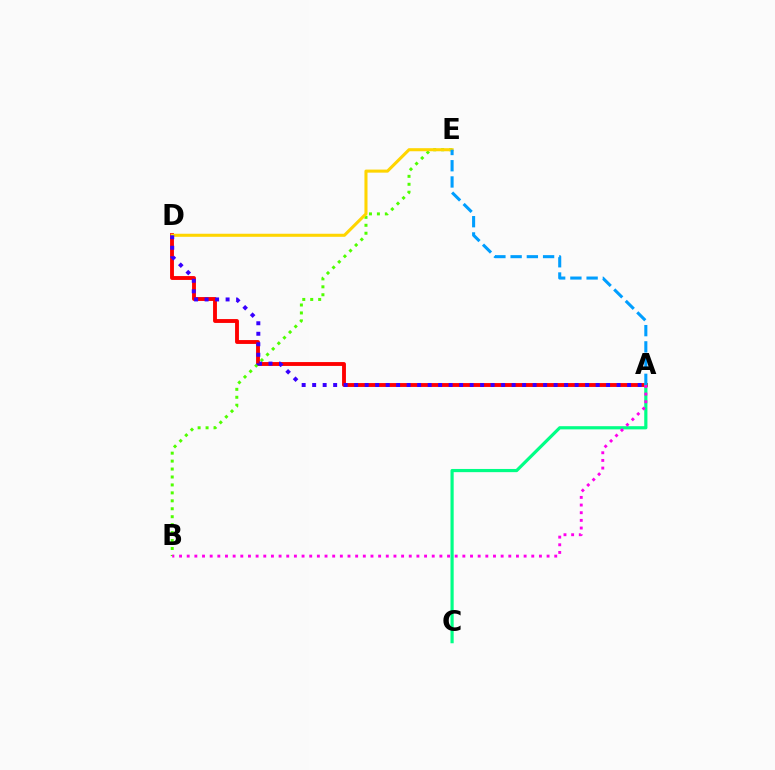{('A', 'D'): [{'color': '#ff0000', 'line_style': 'solid', 'thickness': 2.78}, {'color': '#3700ff', 'line_style': 'dotted', 'thickness': 2.85}], ('B', 'E'): [{'color': '#4fff00', 'line_style': 'dotted', 'thickness': 2.16}], ('A', 'C'): [{'color': '#00ff86', 'line_style': 'solid', 'thickness': 2.29}], ('D', 'E'): [{'color': '#ffd500', 'line_style': 'solid', 'thickness': 2.2}], ('A', 'B'): [{'color': '#ff00ed', 'line_style': 'dotted', 'thickness': 2.08}], ('A', 'E'): [{'color': '#009eff', 'line_style': 'dashed', 'thickness': 2.2}]}